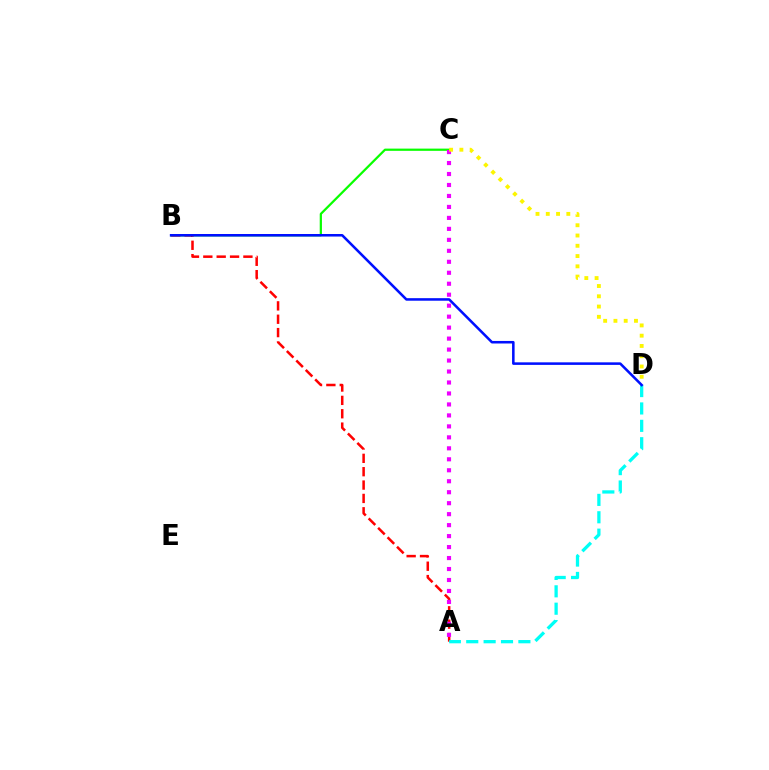{('B', 'C'): [{'color': '#08ff00', 'line_style': 'solid', 'thickness': 1.61}], ('A', 'B'): [{'color': '#ff0000', 'line_style': 'dashed', 'thickness': 1.82}], ('A', 'C'): [{'color': '#ee00ff', 'line_style': 'dotted', 'thickness': 2.98}], ('A', 'D'): [{'color': '#00fff6', 'line_style': 'dashed', 'thickness': 2.36}], ('C', 'D'): [{'color': '#fcf500', 'line_style': 'dotted', 'thickness': 2.79}], ('B', 'D'): [{'color': '#0010ff', 'line_style': 'solid', 'thickness': 1.83}]}